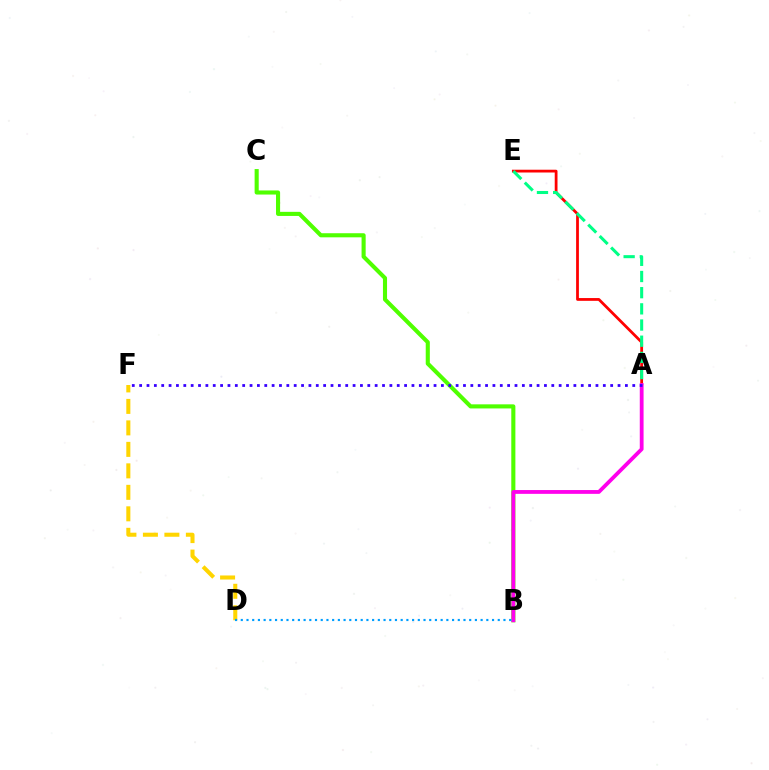{('B', 'C'): [{'color': '#4fff00', 'line_style': 'solid', 'thickness': 2.95}], ('A', 'E'): [{'color': '#ff0000', 'line_style': 'solid', 'thickness': 2.0}, {'color': '#00ff86', 'line_style': 'dashed', 'thickness': 2.2}], ('D', 'F'): [{'color': '#ffd500', 'line_style': 'dashed', 'thickness': 2.92}], ('A', 'B'): [{'color': '#ff00ed', 'line_style': 'solid', 'thickness': 2.74}], ('A', 'F'): [{'color': '#3700ff', 'line_style': 'dotted', 'thickness': 2.0}], ('B', 'D'): [{'color': '#009eff', 'line_style': 'dotted', 'thickness': 1.55}]}